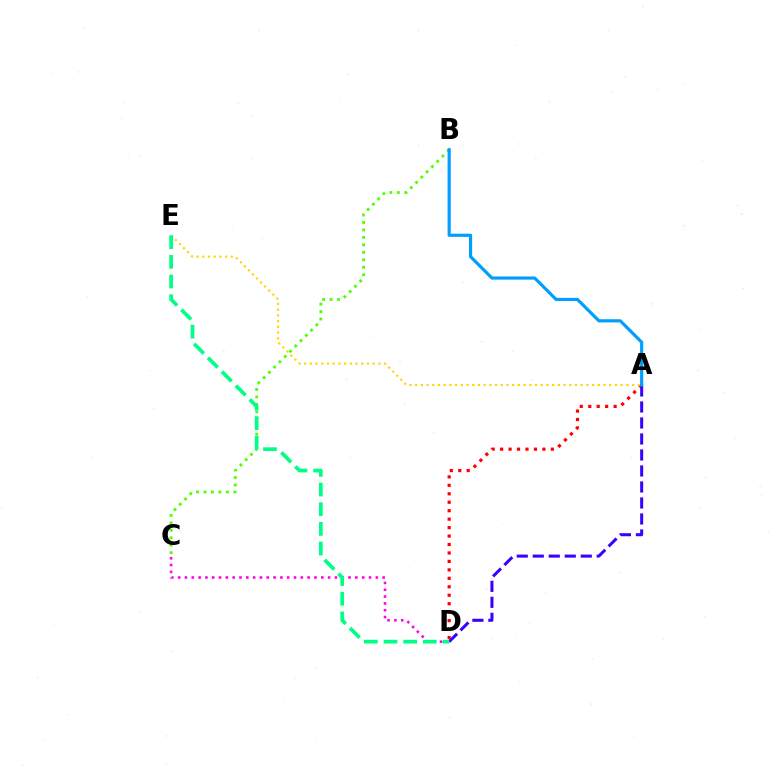{('B', 'C'): [{'color': '#4fff00', 'line_style': 'dotted', 'thickness': 2.03}], ('A', 'D'): [{'color': '#ff0000', 'line_style': 'dotted', 'thickness': 2.3}, {'color': '#3700ff', 'line_style': 'dashed', 'thickness': 2.17}], ('C', 'D'): [{'color': '#ff00ed', 'line_style': 'dotted', 'thickness': 1.85}], ('A', 'E'): [{'color': '#ffd500', 'line_style': 'dotted', 'thickness': 1.55}], ('D', 'E'): [{'color': '#00ff86', 'line_style': 'dashed', 'thickness': 2.67}], ('A', 'B'): [{'color': '#009eff', 'line_style': 'solid', 'thickness': 2.27}]}